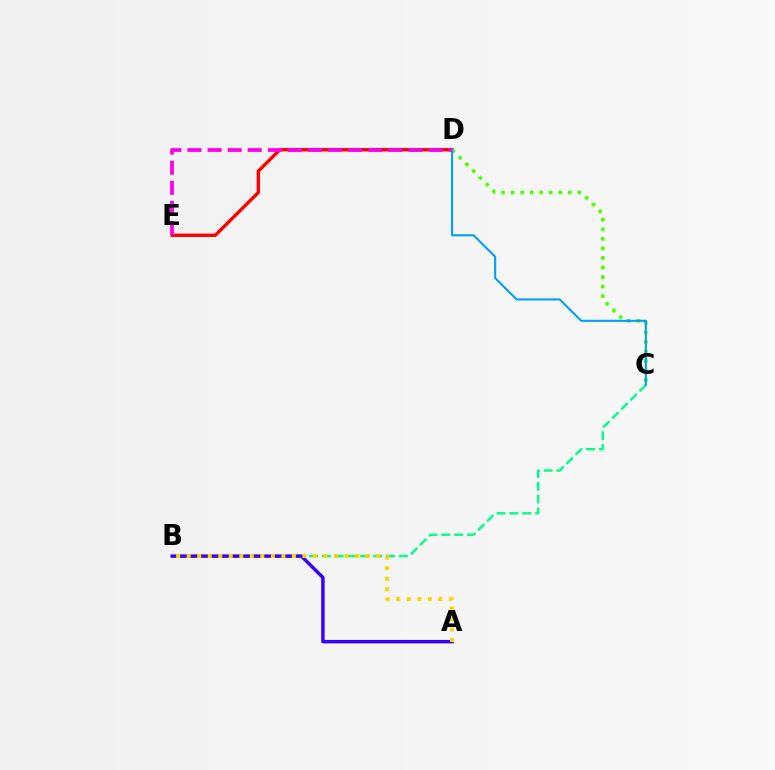{('B', 'C'): [{'color': '#00ff86', 'line_style': 'dashed', 'thickness': 1.74}], ('D', 'E'): [{'color': '#ff0000', 'line_style': 'solid', 'thickness': 2.42}, {'color': '#ff00ed', 'line_style': 'dashed', 'thickness': 2.73}], ('C', 'D'): [{'color': '#4fff00', 'line_style': 'dotted', 'thickness': 2.59}, {'color': '#009eff', 'line_style': 'solid', 'thickness': 1.51}], ('A', 'B'): [{'color': '#3700ff', 'line_style': 'solid', 'thickness': 2.48}, {'color': '#ffd500', 'line_style': 'dotted', 'thickness': 2.86}]}